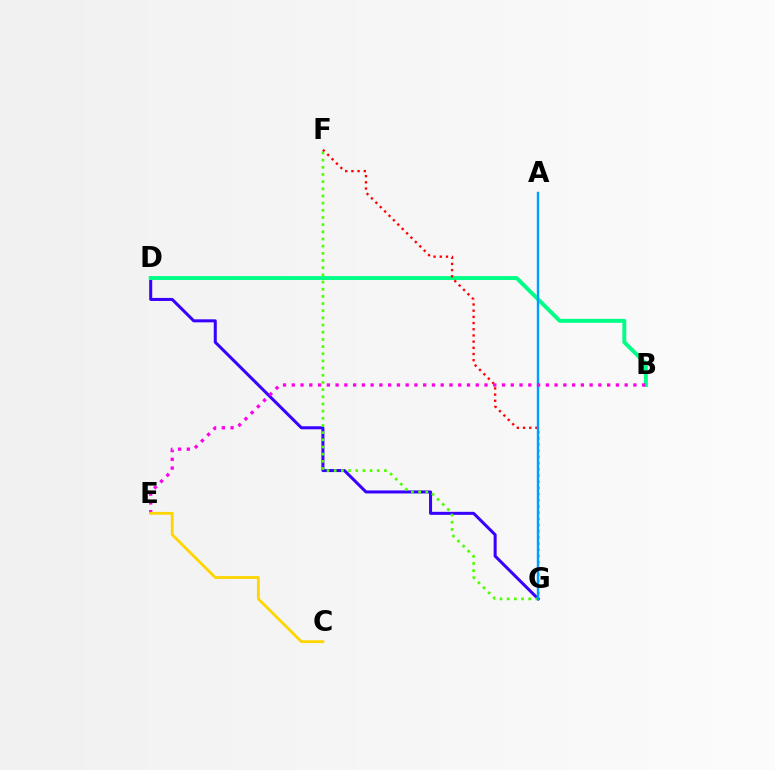{('D', 'G'): [{'color': '#3700ff', 'line_style': 'solid', 'thickness': 2.18}], ('B', 'D'): [{'color': '#00ff86', 'line_style': 'solid', 'thickness': 2.83}], ('F', 'G'): [{'color': '#4fff00', 'line_style': 'dotted', 'thickness': 1.95}, {'color': '#ff0000', 'line_style': 'dotted', 'thickness': 1.68}], ('A', 'G'): [{'color': '#009eff', 'line_style': 'solid', 'thickness': 1.73}], ('B', 'E'): [{'color': '#ff00ed', 'line_style': 'dotted', 'thickness': 2.38}], ('C', 'E'): [{'color': '#ffd500', 'line_style': 'solid', 'thickness': 2.02}]}